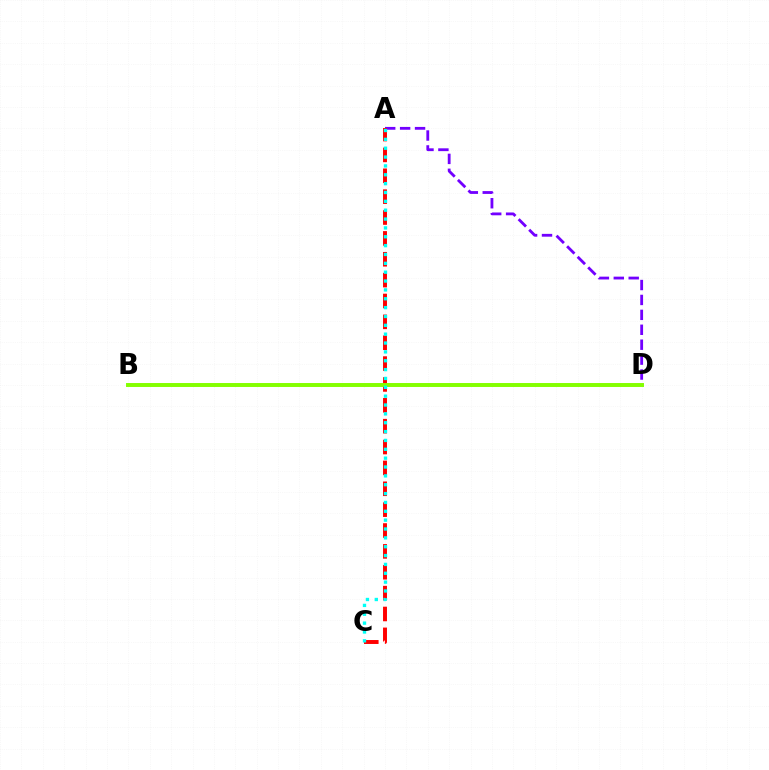{('A', 'D'): [{'color': '#7200ff', 'line_style': 'dashed', 'thickness': 2.03}], ('A', 'C'): [{'color': '#ff0000', 'line_style': 'dashed', 'thickness': 2.83}, {'color': '#00fff6', 'line_style': 'dotted', 'thickness': 2.41}], ('B', 'D'): [{'color': '#84ff00', 'line_style': 'solid', 'thickness': 2.83}]}